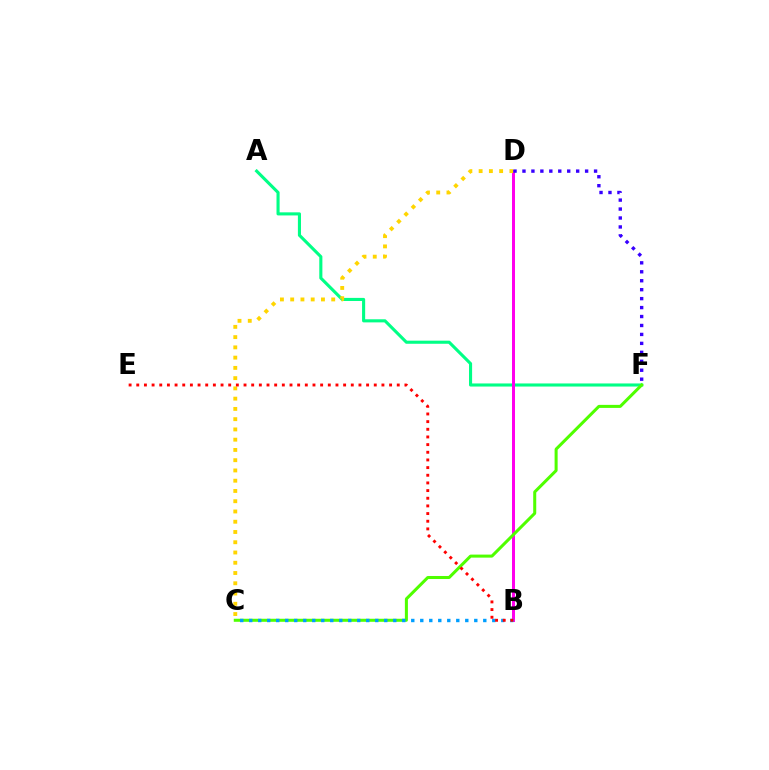{('A', 'F'): [{'color': '#00ff86', 'line_style': 'solid', 'thickness': 2.23}], ('B', 'D'): [{'color': '#ff00ed', 'line_style': 'solid', 'thickness': 2.15}], ('C', 'D'): [{'color': '#ffd500', 'line_style': 'dotted', 'thickness': 2.79}], ('C', 'F'): [{'color': '#4fff00', 'line_style': 'solid', 'thickness': 2.18}], ('D', 'F'): [{'color': '#3700ff', 'line_style': 'dotted', 'thickness': 2.43}], ('B', 'C'): [{'color': '#009eff', 'line_style': 'dotted', 'thickness': 2.45}], ('B', 'E'): [{'color': '#ff0000', 'line_style': 'dotted', 'thickness': 2.08}]}